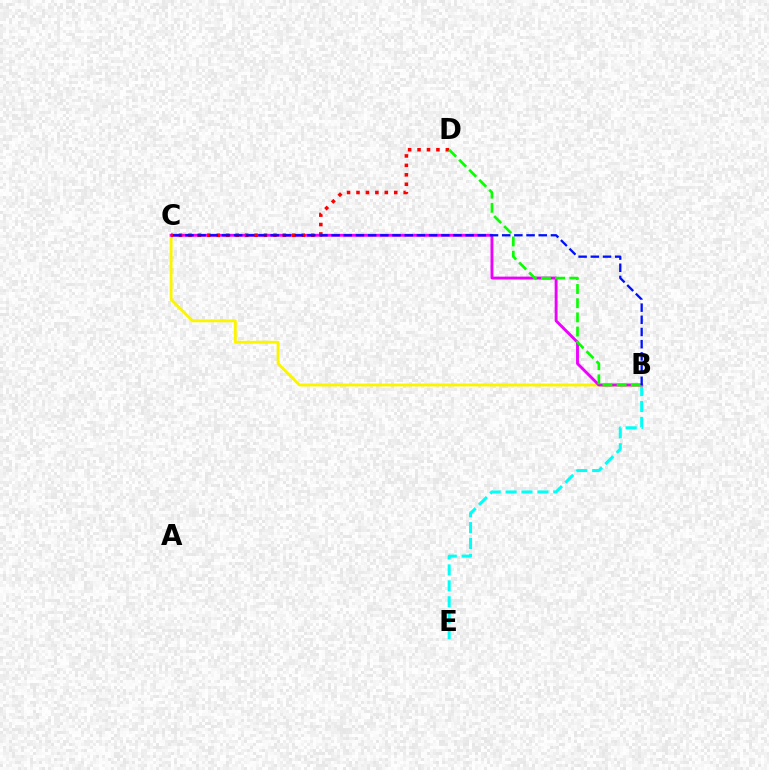{('B', 'E'): [{'color': '#00fff6', 'line_style': 'dashed', 'thickness': 2.16}], ('B', 'C'): [{'color': '#fcf500', 'line_style': 'solid', 'thickness': 2.08}, {'color': '#ee00ff', 'line_style': 'solid', 'thickness': 2.08}, {'color': '#0010ff', 'line_style': 'dashed', 'thickness': 1.66}], ('C', 'D'): [{'color': '#ff0000', 'line_style': 'dotted', 'thickness': 2.57}], ('B', 'D'): [{'color': '#08ff00', 'line_style': 'dashed', 'thickness': 1.93}]}